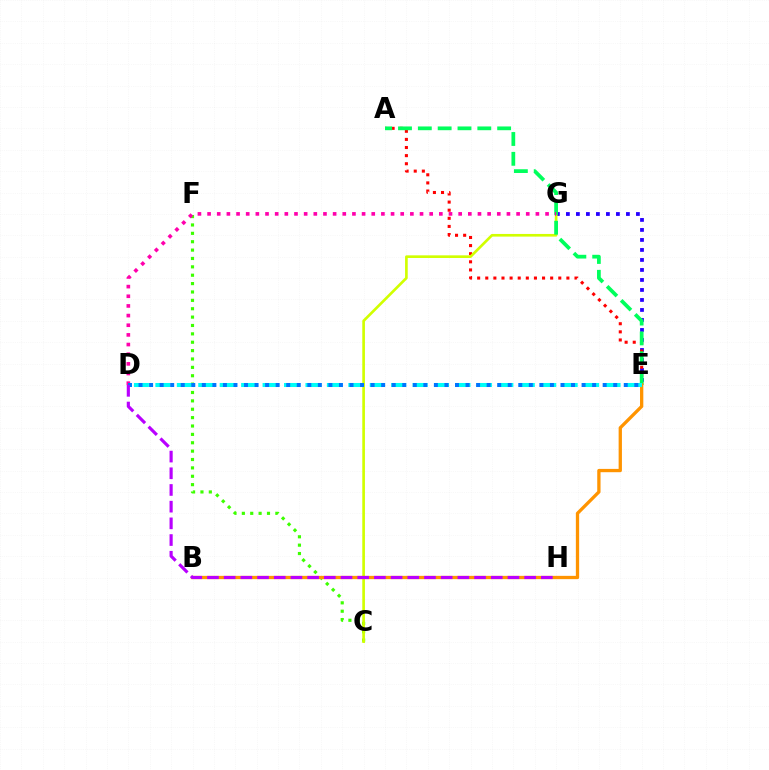{('E', 'G'): [{'color': '#2500ff', 'line_style': 'dotted', 'thickness': 2.72}], ('A', 'E'): [{'color': '#ff0000', 'line_style': 'dotted', 'thickness': 2.2}, {'color': '#00ff5c', 'line_style': 'dashed', 'thickness': 2.69}], ('C', 'F'): [{'color': '#3dff00', 'line_style': 'dotted', 'thickness': 2.28}], ('C', 'G'): [{'color': '#d1ff00', 'line_style': 'solid', 'thickness': 1.91}], ('B', 'E'): [{'color': '#ff9400', 'line_style': 'solid', 'thickness': 2.37}], ('D', 'E'): [{'color': '#00fff6', 'line_style': 'dashed', 'thickness': 2.91}, {'color': '#0074ff', 'line_style': 'dotted', 'thickness': 2.87}], ('D', 'G'): [{'color': '#ff00ac', 'line_style': 'dotted', 'thickness': 2.62}], ('D', 'H'): [{'color': '#b900ff', 'line_style': 'dashed', 'thickness': 2.27}]}